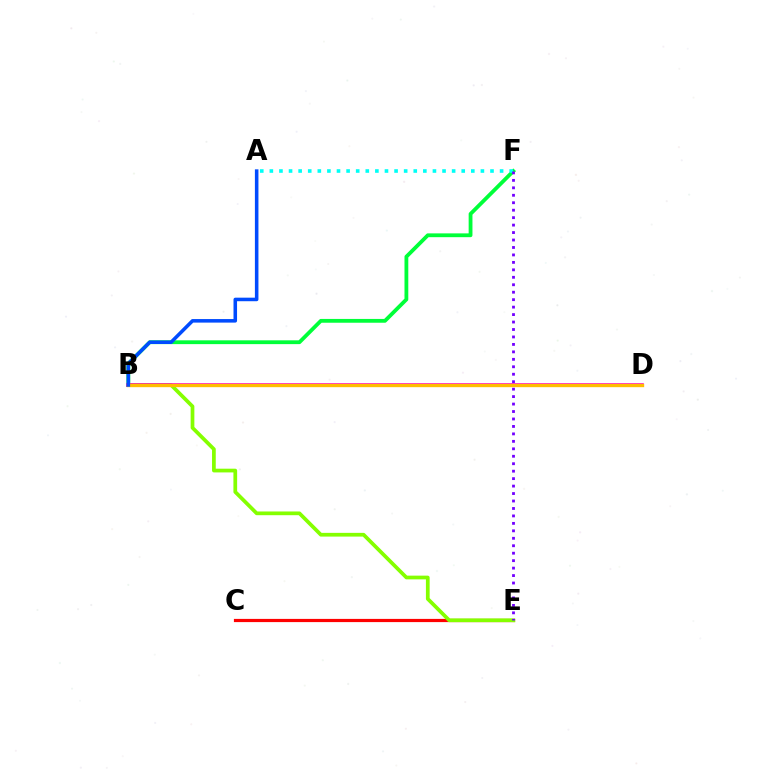{('B', 'F'): [{'color': '#00ff39', 'line_style': 'solid', 'thickness': 2.74}], ('C', 'E'): [{'color': '#ff0000', 'line_style': 'solid', 'thickness': 2.31}], ('B', 'E'): [{'color': '#84ff00', 'line_style': 'solid', 'thickness': 2.68}], ('B', 'D'): [{'color': '#ff00cf', 'line_style': 'solid', 'thickness': 2.59}, {'color': '#ffbd00', 'line_style': 'solid', 'thickness': 2.41}], ('A', 'F'): [{'color': '#00fff6', 'line_style': 'dotted', 'thickness': 2.61}], ('E', 'F'): [{'color': '#7200ff', 'line_style': 'dotted', 'thickness': 2.03}], ('A', 'B'): [{'color': '#004bff', 'line_style': 'solid', 'thickness': 2.55}]}